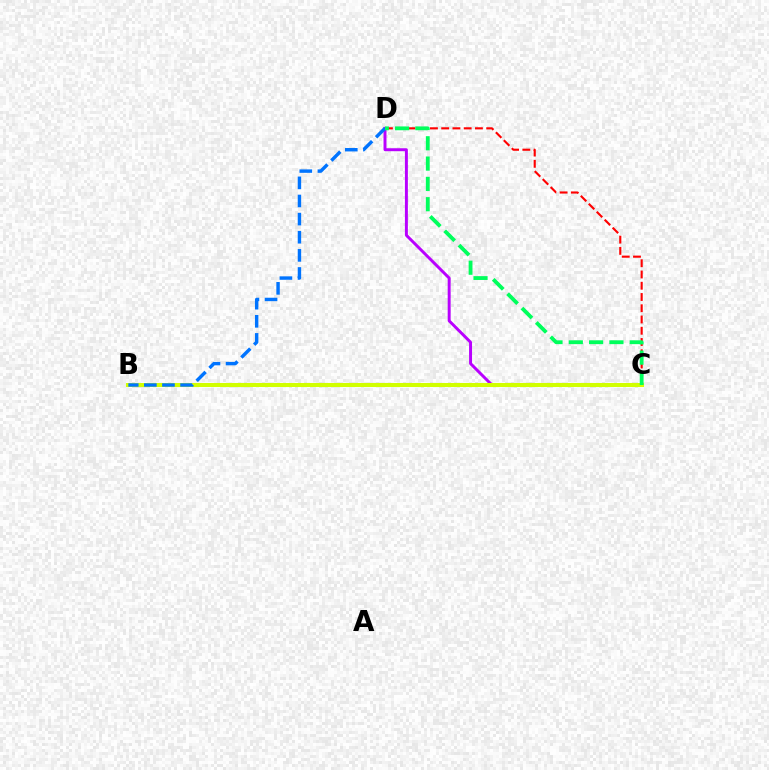{('C', 'D'): [{'color': '#b900ff', 'line_style': 'solid', 'thickness': 2.13}, {'color': '#ff0000', 'line_style': 'dashed', 'thickness': 1.53}, {'color': '#00ff5c', 'line_style': 'dashed', 'thickness': 2.76}], ('B', 'C'): [{'color': '#d1ff00', 'line_style': 'solid', 'thickness': 2.92}], ('B', 'D'): [{'color': '#0074ff', 'line_style': 'dashed', 'thickness': 2.46}]}